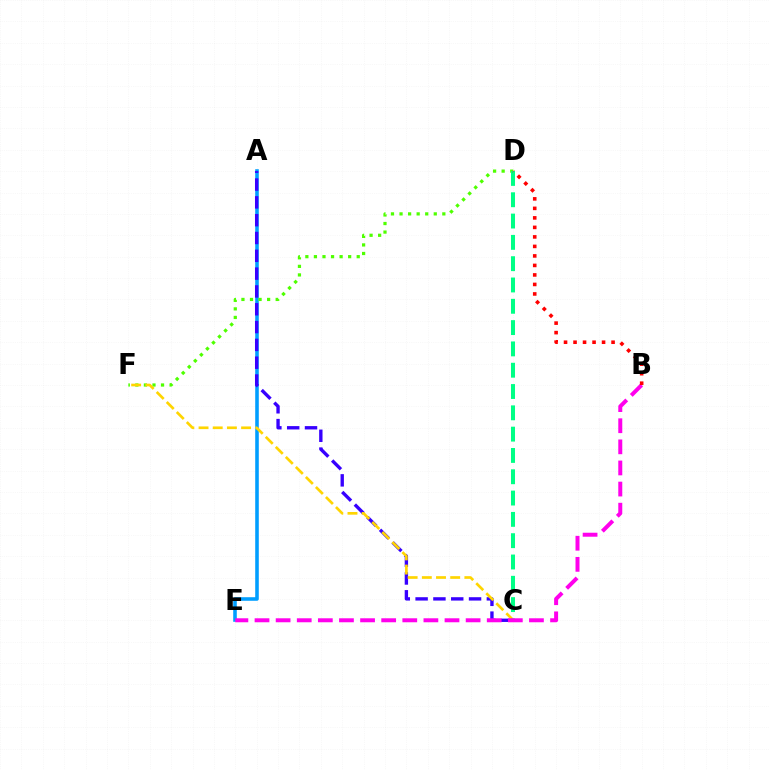{('A', 'E'): [{'color': '#009eff', 'line_style': 'solid', 'thickness': 2.58}], ('D', 'F'): [{'color': '#4fff00', 'line_style': 'dotted', 'thickness': 2.33}], ('A', 'C'): [{'color': '#3700ff', 'line_style': 'dashed', 'thickness': 2.42}], ('C', 'F'): [{'color': '#ffd500', 'line_style': 'dashed', 'thickness': 1.93}], ('C', 'D'): [{'color': '#00ff86', 'line_style': 'dashed', 'thickness': 2.89}], ('B', 'E'): [{'color': '#ff00ed', 'line_style': 'dashed', 'thickness': 2.87}], ('B', 'D'): [{'color': '#ff0000', 'line_style': 'dotted', 'thickness': 2.58}]}